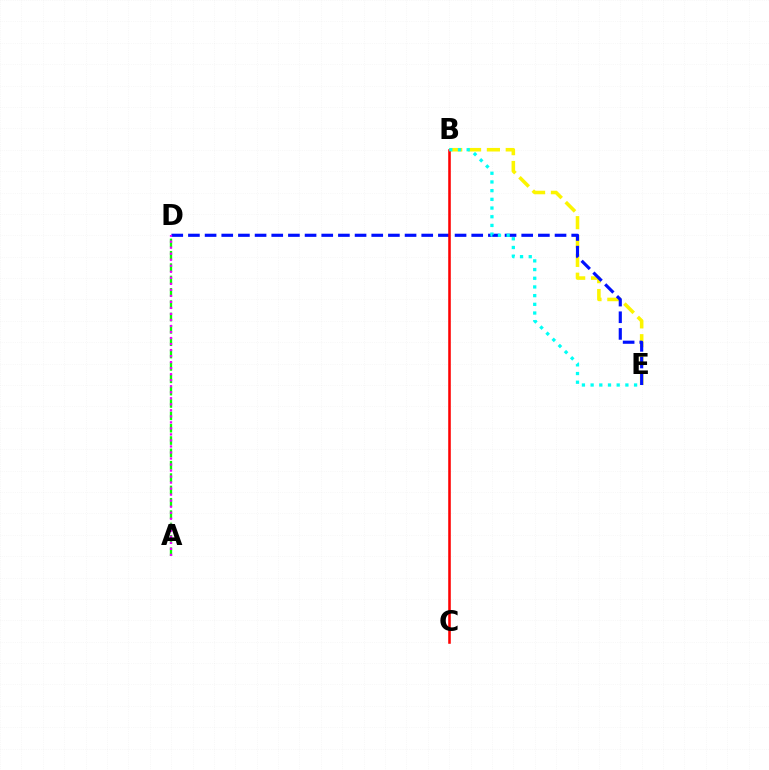{('A', 'D'): [{'color': '#08ff00', 'line_style': 'dashed', 'thickness': 1.68}, {'color': '#ee00ff', 'line_style': 'dotted', 'thickness': 1.64}], ('B', 'E'): [{'color': '#fcf500', 'line_style': 'dashed', 'thickness': 2.56}, {'color': '#00fff6', 'line_style': 'dotted', 'thickness': 2.36}], ('D', 'E'): [{'color': '#0010ff', 'line_style': 'dashed', 'thickness': 2.26}], ('B', 'C'): [{'color': '#ff0000', 'line_style': 'solid', 'thickness': 1.84}]}